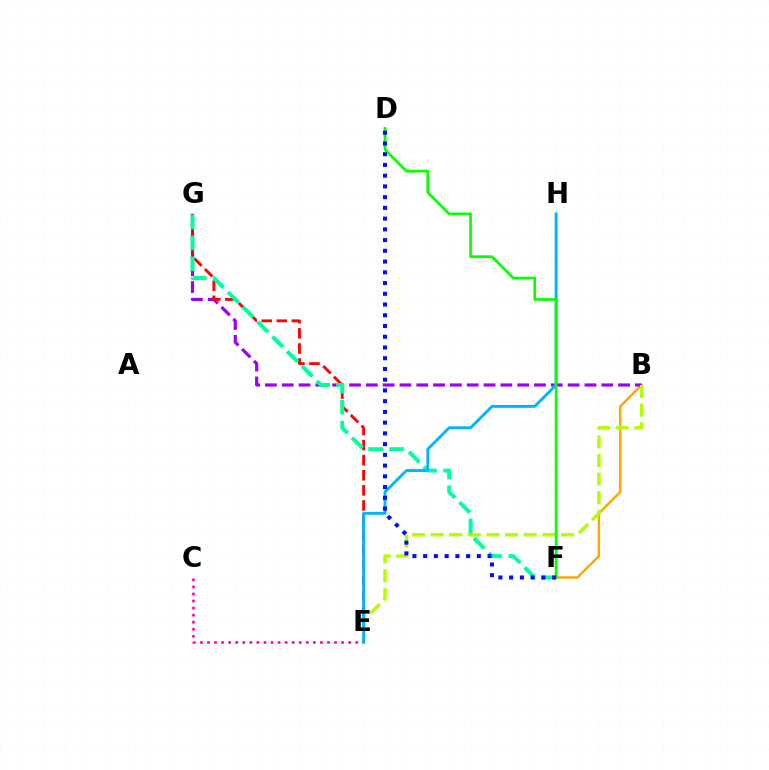{('B', 'F'): [{'color': '#ffa500', 'line_style': 'solid', 'thickness': 1.75}], ('B', 'G'): [{'color': '#9b00ff', 'line_style': 'dashed', 'thickness': 2.28}], ('E', 'G'): [{'color': '#ff0000', 'line_style': 'dashed', 'thickness': 2.05}], ('B', 'E'): [{'color': '#b3ff00', 'line_style': 'dashed', 'thickness': 2.53}], ('C', 'E'): [{'color': '#ff00bd', 'line_style': 'dotted', 'thickness': 1.92}], ('F', 'G'): [{'color': '#00ff9d', 'line_style': 'dashed', 'thickness': 2.85}], ('E', 'H'): [{'color': '#00b5ff', 'line_style': 'solid', 'thickness': 2.06}], ('D', 'F'): [{'color': '#08ff00', 'line_style': 'solid', 'thickness': 1.94}, {'color': '#0010ff', 'line_style': 'dotted', 'thickness': 2.92}]}